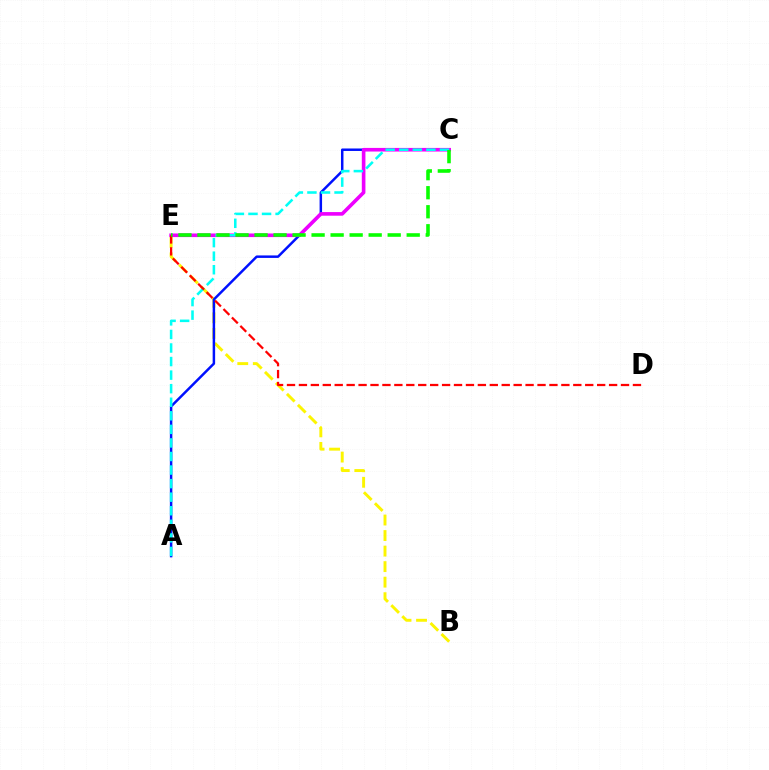{('B', 'E'): [{'color': '#fcf500', 'line_style': 'dashed', 'thickness': 2.11}], ('A', 'C'): [{'color': '#0010ff', 'line_style': 'solid', 'thickness': 1.79}, {'color': '#00fff6', 'line_style': 'dashed', 'thickness': 1.84}], ('C', 'E'): [{'color': '#ee00ff', 'line_style': 'solid', 'thickness': 2.61}, {'color': '#08ff00', 'line_style': 'dashed', 'thickness': 2.58}], ('D', 'E'): [{'color': '#ff0000', 'line_style': 'dashed', 'thickness': 1.62}]}